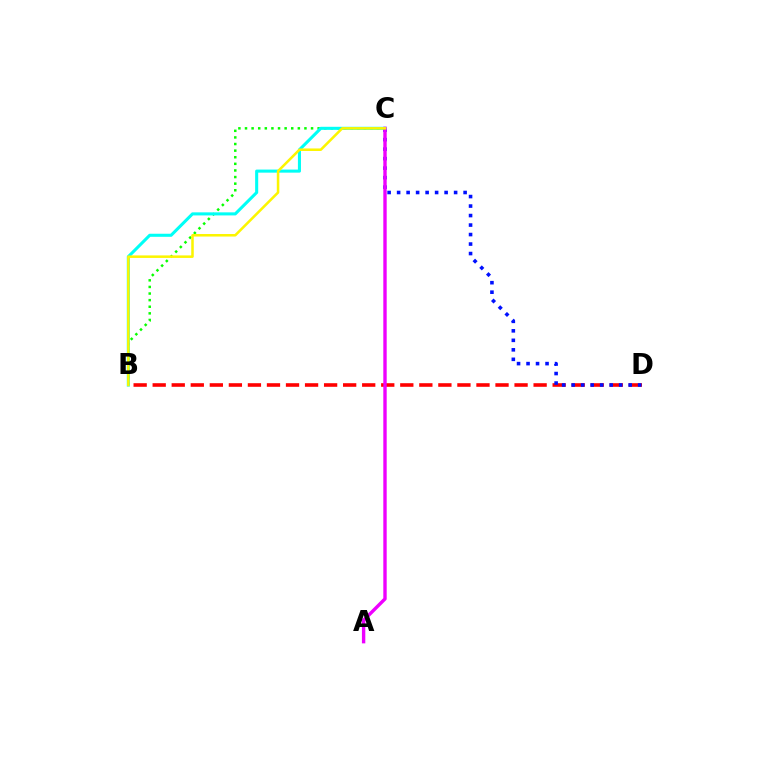{('B', 'D'): [{'color': '#ff0000', 'line_style': 'dashed', 'thickness': 2.59}], ('B', 'C'): [{'color': '#08ff00', 'line_style': 'dotted', 'thickness': 1.79}, {'color': '#00fff6', 'line_style': 'solid', 'thickness': 2.21}, {'color': '#fcf500', 'line_style': 'solid', 'thickness': 1.82}], ('C', 'D'): [{'color': '#0010ff', 'line_style': 'dotted', 'thickness': 2.58}], ('A', 'C'): [{'color': '#ee00ff', 'line_style': 'solid', 'thickness': 2.44}]}